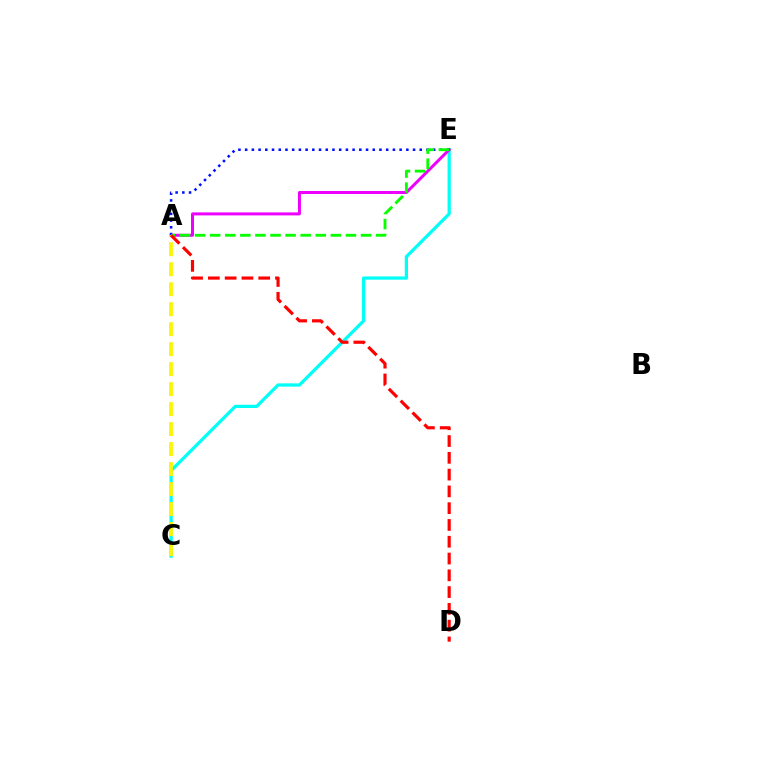{('C', 'E'): [{'color': '#00fff6', 'line_style': 'solid', 'thickness': 2.33}], ('A', 'E'): [{'color': '#ee00ff', 'line_style': 'solid', 'thickness': 2.16}, {'color': '#0010ff', 'line_style': 'dotted', 'thickness': 1.82}, {'color': '#08ff00', 'line_style': 'dashed', 'thickness': 2.05}], ('A', 'C'): [{'color': '#fcf500', 'line_style': 'dashed', 'thickness': 2.71}], ('A', 'D'): [{'color': '#ff0000', 'line_style': 'dashed', 'thickness': 2.28}]}